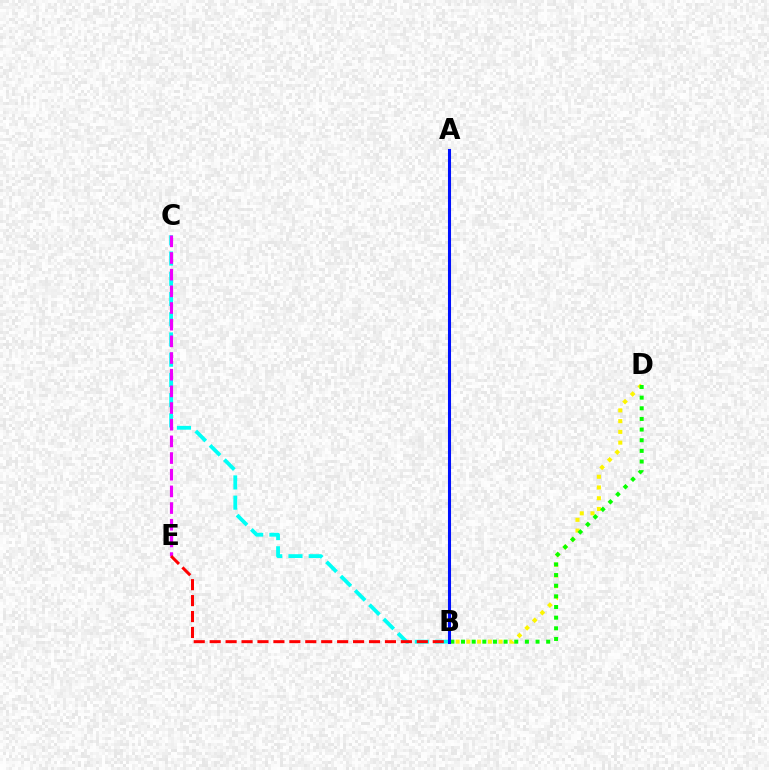{('B', 'D'): [{'color': '#fcf500', 'line_style': 'dotted', 'thickness': 2.92}, {'color': '#08ff00', 'line_style': 'dotted', 'thickness': 2.89}], ('B', 'C'): [{'color': '#00fff6', 'line_style': 'dashed', 'thickness': 2.75}], ('C', 'E'): [{'color': '#ee00ff', 'line_style': 'dashed', 'thickness': 2.26}], ('B', 'E'): [{'color': '#ff0000', 'line_style': 'dashed', 'thickness': 2.16}], ('A', 'B'): [{'color': '#0010ff', 'line_style': 'solid', 'thickness': 2.2}]}